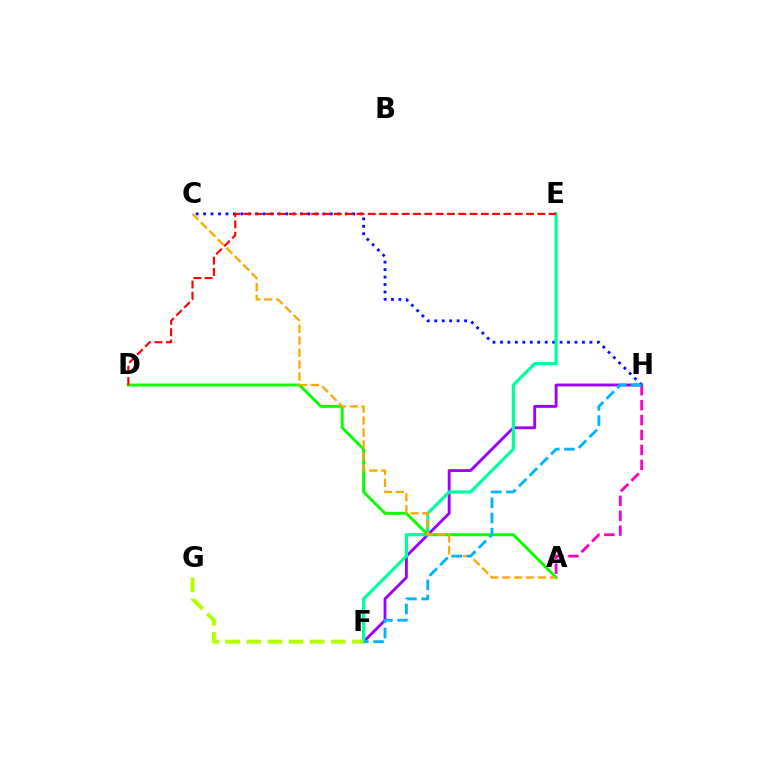{('F', 'H'): [{'color': '#9b00ff', 'line_style': 'solid', 'thickness': 2.05}, {'color': '#00b5ff', 'line_style': 'dashed', 'thickness': 2.06}], ('A', 'H'): [{'color': '#ff00bd', 'line_style': 'dashed', 'thickness': 2.03}], ('C', 'H'): [{'color': '#0010ff', 'line_style': 'dotted', 'thickness': 2.03}], ('E', 'F'): [{'color': '#00ff9d', 'line_style': 'solid', 'thickness': 2.31}], ('A', 'D'): [{'color': '#08ff00', 'line_style': 'solid', 'thickness': 2.11}], ('F', 'G'): [{'color': '#b3ff00', 'line_style': 'dashed', 'thickness': 2.87}], ('A', 'C'): [{'color': '#ffa500', 'line_style': 'dashed', 'thickness': 1.62}], ('D', 'E'): [{'color': '#ff0000', 'line_style': 'dashed', 'thickness': 1.54}]}